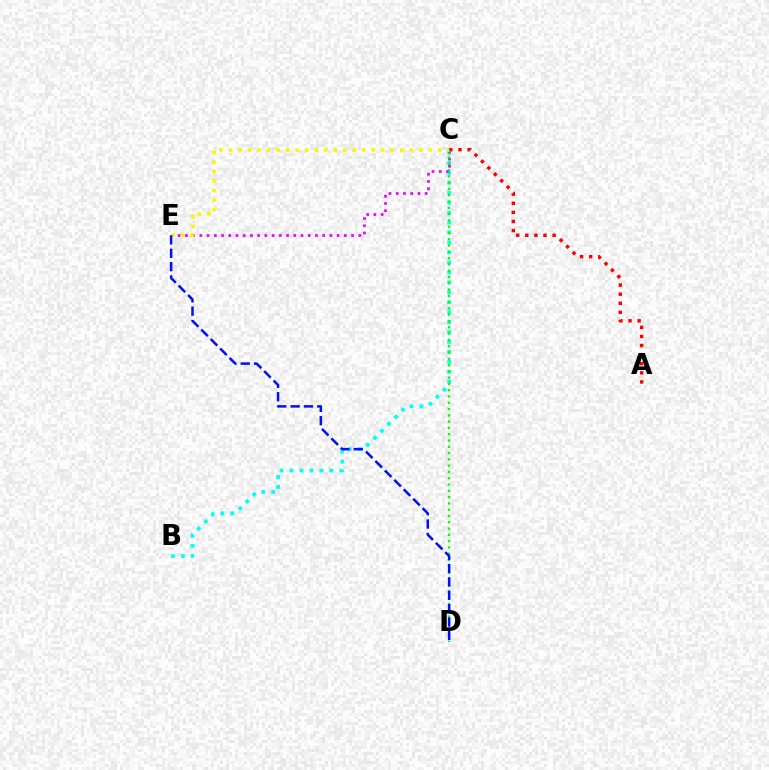{('A', 'C'): [{'color': '#ff0000', 'line_style': 'dotted', 'thickness': 2.47}], ('B', 'C'): [{'color': '#00fff6', 'line_style': 'dotted', 'thickness': 2.7}], ('C', 'E'): [{'color': '#ee00ff', 'line_style': 'dotted', 'thickness': 1.96}, {'color': '#fcf500', 'line_style': 'dotted', 'thickness': 2.59}], ('C', 'D'): [{'color': '#08ff00', 'line_style': 'dotted', 'thickness': 1.71}], ('D', 'E'): [{'color': '#0010ff', 'line_style': 'dashed', 'thickness': 1.81}]}